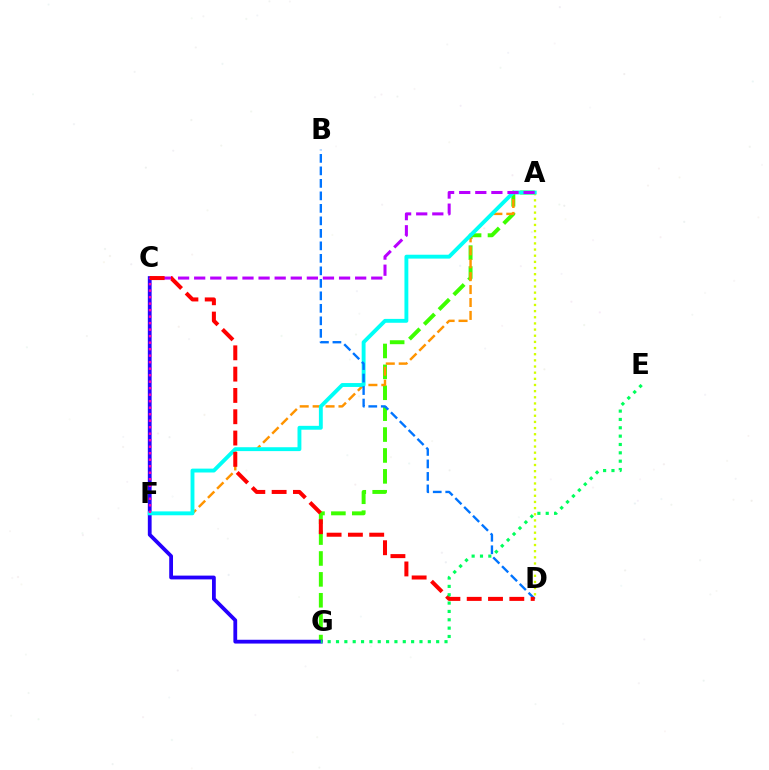{('A', 'G'): [{'color': '#3dff00', 'line_style': 'dashed', 'thickness': 2.84}], ('A', 'F'): [{'color': '#ff9400', 'line_style': 'dashed', 'thickness': 1.76}, {'color': '#00fff6', 'line_style': 'solid', 'thickness': 2.79}], ('C', 'G'): [{'color': '#2500ff', 'line_style': 'solid', 'thickness': 2.73}], ('A', 'D'): [{'color': '#d1ff00', 'line_style': 'dotted', 'thickness': 1.67}], ('A', 'C'): [{'color': '#b900ff', 'line_style': 'dashed', 'thickness': 2.19}], ('C', 'F'): [{'color': '#ff00ac', 'line_style': 'dotted', 'thickness': 1.77}], ('B', 'D'): [{'color': '#0074ff', 'line_style': 'dashed', 'thickness': 1.7}], ('C', 'D'): [{'color': '#ff0000', 'line_style': 'dashed', 'thickness': 2.89}], ('E', 'G'): [{'color': '#00ff5c', 'line_style': 'dotted', 'thickness': 2.27}]}